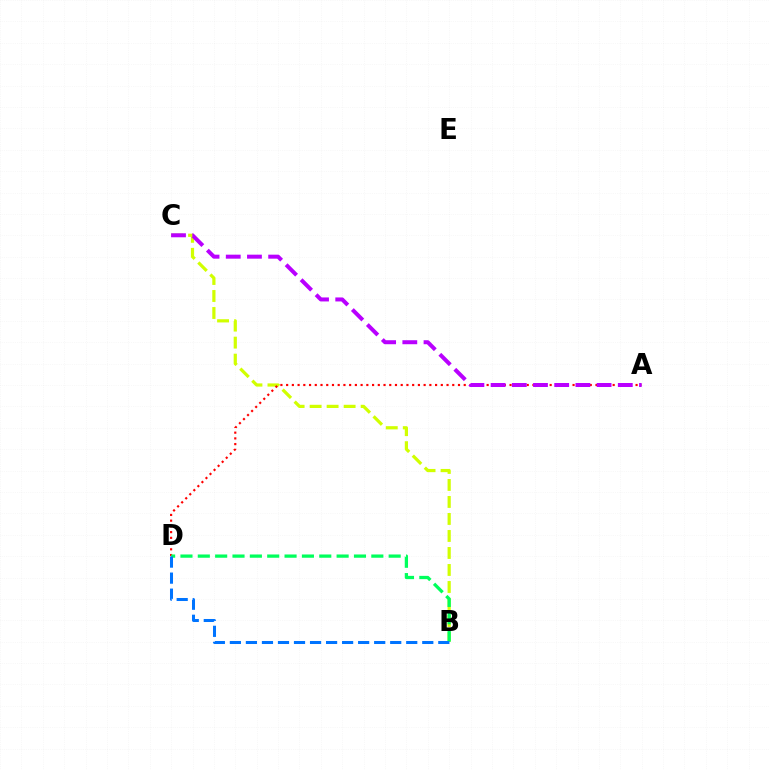{('B', 'C'): [{'color': '#d1ff00', 'line_style': 'dashed', 'thickness': 2.31}], ('A', 'D'): [{'color': '#ff0000', 'line_style': 'dotted', 'thickness': 1.56}], ('A', 'C'): [{'color': '#b900ff', 'line_style': 'dashed', 'thickness': 2.88}], ('B', 'D'): [{'color': '#00ff5c', 'line_style': 'dashed', 'thickness': 2.36}, {'color': '#0074ff', 'line_style': 'dashed', 'thickness': 2.18}]}